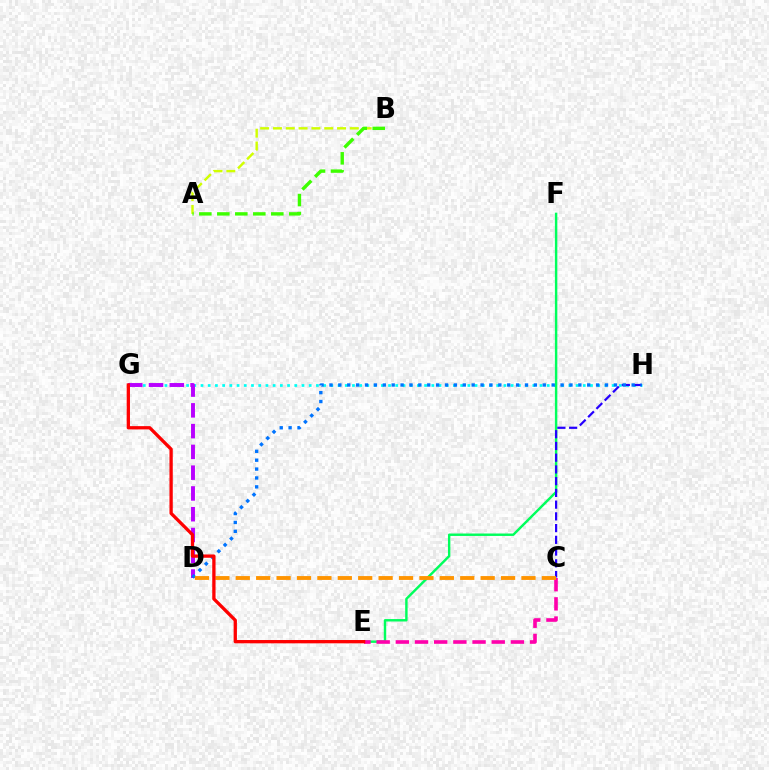{('G', 'H'): [{'color': '#00fff6', 'line_style': 'dotted', 'thickness': 1.96}], ('E', 'F'): [{'color': '#00ff5c', 'line_style': 'solid', 'thickness': 1.75}], ('D', 'G'): [{'color': '#b900ff', 'line_style': 'dashed', 'thickness': 2.82}], ('A', 'B'): [{'color': '#d1ff00', 'line_style': 'dashed', 'thickness': 1.74}, {'color': '#3dff00', 'line_style': 'dashed', 'thickness': 2.44}], ('C', 'H'): [{'color': '#2500ff', 'line_style': 'dashed', 'thickness': 1.59}], ('C', 'E'): [{'color': '#ff00ac', 'line_style': 'dashed', 'thickness': 2.61}], ('D', 'H'): [{'color': '#0074ff', 'line_style': 'dotted', 'thickness': 2.41}], ('C', 'D'): [{'color': '#ff9400', 'line_style': 'dashed', 'thickness': 2.77}], ('E', 'G'): [{'color': '#ff0000', 'line_style': 'solid', 'thickness': 2.37}]}